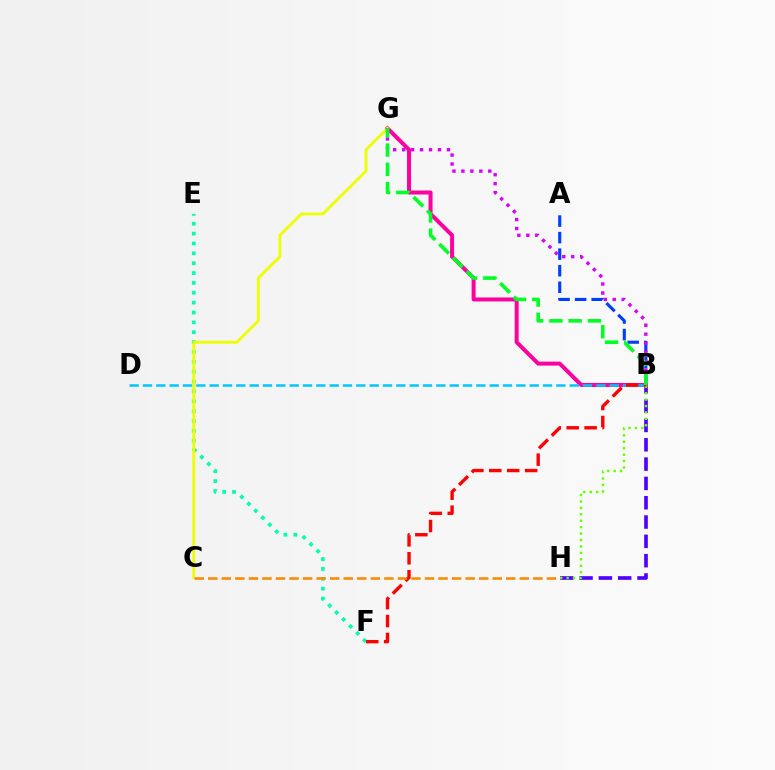{('E', 'F'): [{'color': '#00ffaf', 'line_style': 'dotted', 'thickness': 2.68}], ('B', 'H'): [{'color': '#4f00ff', 'line_style': 'dashed', 'thickness': 2.62}, {'color': '#66ff00', 'line_style': 'dotted', 'thickness': 1.74}], ('B', 'G'): [{'color': '#ff00a0', 'line_style': 'solid', 'thickness': 2.89}, {'color': '#d600ff', 'line_style': 'dotted', 'thickness': 2.43}, {'color': '#00ff27', 'line_style': 'dashed', 'thickness': 2.62}], ('C', 'G'): [{'color': '#eeff00', 'line_style': 'solid', 'thickness': 2.05}], ('A', 'B'): [{'color': '#003fff', 'line_style': 'dashed', 'thickness': 2.25}], ('B', 'D'): [{'color': '#00c7ff', 'line_style': 'dashed', 'thickness': 1.81}], ('B', 'F'): [{'color': '#ff0000', 'line_style': 'dashed', 'thickness': 2.44}], ('C', 'H'): [{'color': '#ff8800', 'line_style': 'dashed', 'thickness': 1.84}]}